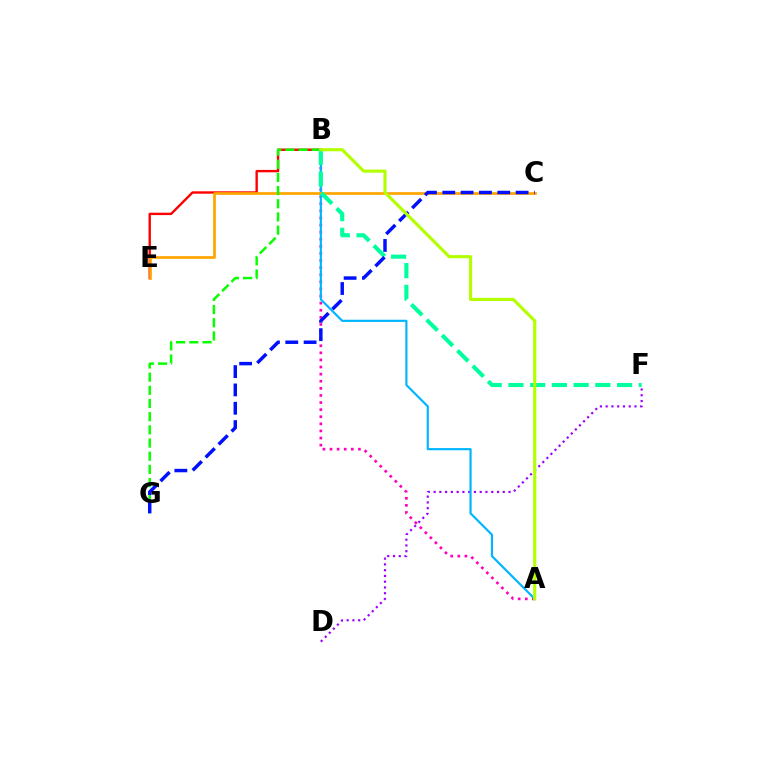{('A', 'B'): [{'color': '#ff00bd', 'line_style': 'dotted', 'thickness': 1.93}, {'color': '#00b5ff', 'line_style': 'solid', 'thickness': 1.56}, {'color': '#b3ff00', 'line_style': 'solid', 'thickness': 2.26}], ('B', 'E'): [{'color': '#ff0000', 'line_style': 'solid', 'thickness': 1.72}], ('D', 'F'): [{'color': '#9b00ff', 'line_style': 'dotted', 'thickness': 1.57}], ('C', 'E'): [{'color': '#ffa500', 'line_style': 'solid', 'thickness': 1.95}], ('B', 'G'): [{'color': '#08ff00', 'line_style': 'dashed', 'thickness': 1.79}], ('B', 'F'): [{'color': '#00ff9d', 'line_style': 'dashed', 'thickness': 2.95}], ('C', 'G'): [{'color': '#0010ff', 'line_style': 'dashed', 'thickness': 2.49}]}